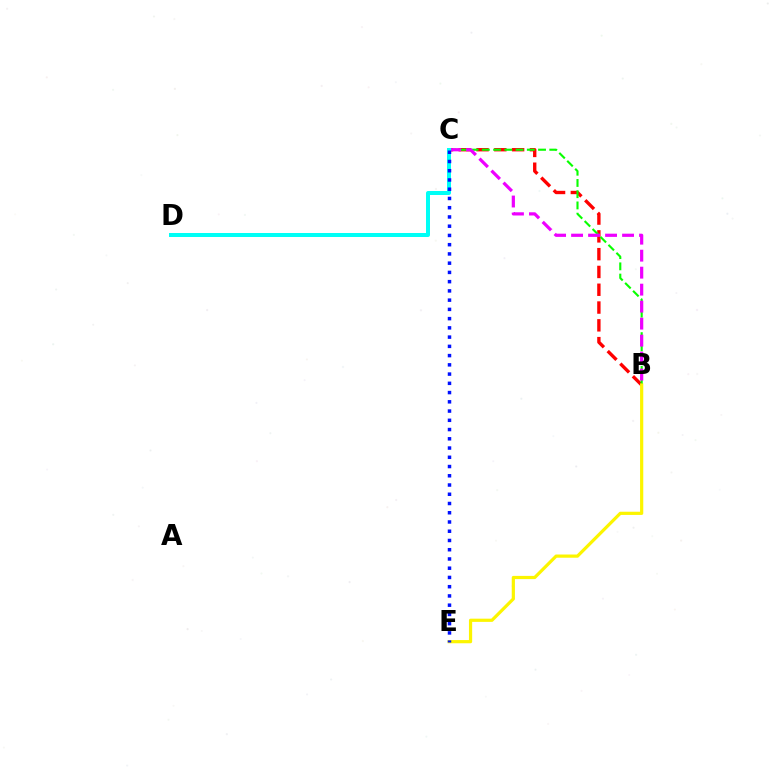{('B', 'C'): [{'color': '#ff0000', 'line_style': 'dashed', 'thickness': 2.42}, {'color': '#08ff00', 'line_style': 'dashed', 'thickness': 1.53}, {'color': '#ee00ff', 'line_style': 'dashed', 'thickness': 2.31}], ('C', 'D'): [{'color': '#00fff6', 'line_style': 'solid', 'thickness': 2.88}], ('B', 'E'): [{'color': '#fcf500', 'line_style': 'solid', 'thickness': 2.31}], ('C', 'E'): [{'color': '#0010ff', 'line_style': 'dotted', 'thickness': 2.51}]}